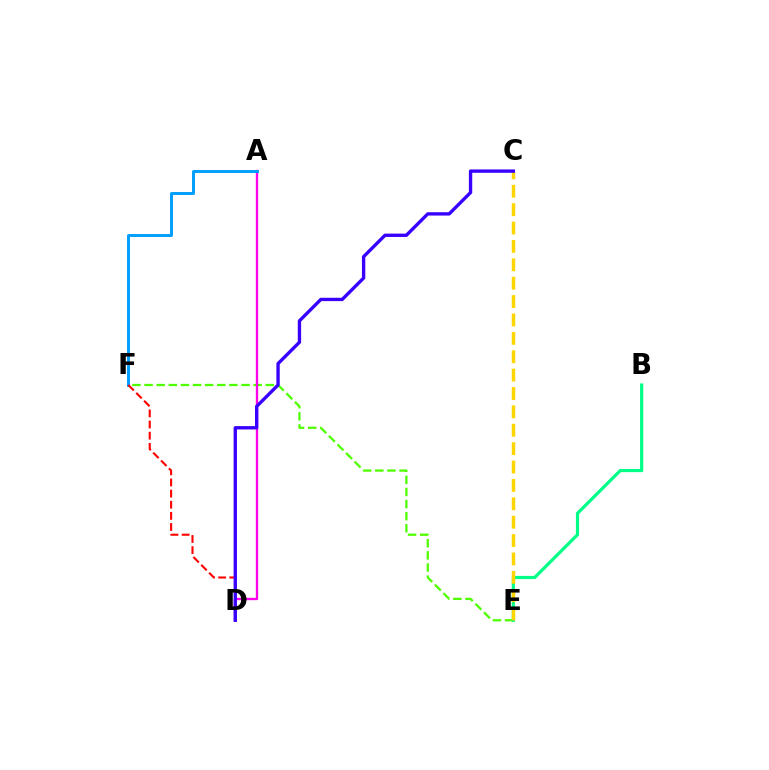{('E', 'F'): [{'color': '#4fff00', 'line_style': 'dashed', 'thickness': 1.65}], ('A', 'D'): [{'color': '#ff00ed', 'line_style': 'solid', 'thickness': 1.68}], ('B', 'E'): [{'color': '#00ff86', 'line_style': 'solid', 'thickness': 2.29}], ('A', 'F'): [{'color': '#009eff', 'line_style': 'solid', 'thickness': 2.12}], ('D', 'F'): [{'color': '#ff0000', 'line_style': 'dashed', 'thickness': 1.51}], ('C', 'E'): [{'color': '#ffd500', 'line_style': 'dashed', 'thickness': 2.5}], ('C', 'D'): [{'color': '#3700ff', 'line_style': 'solid', 'thickness': 2.41}]}